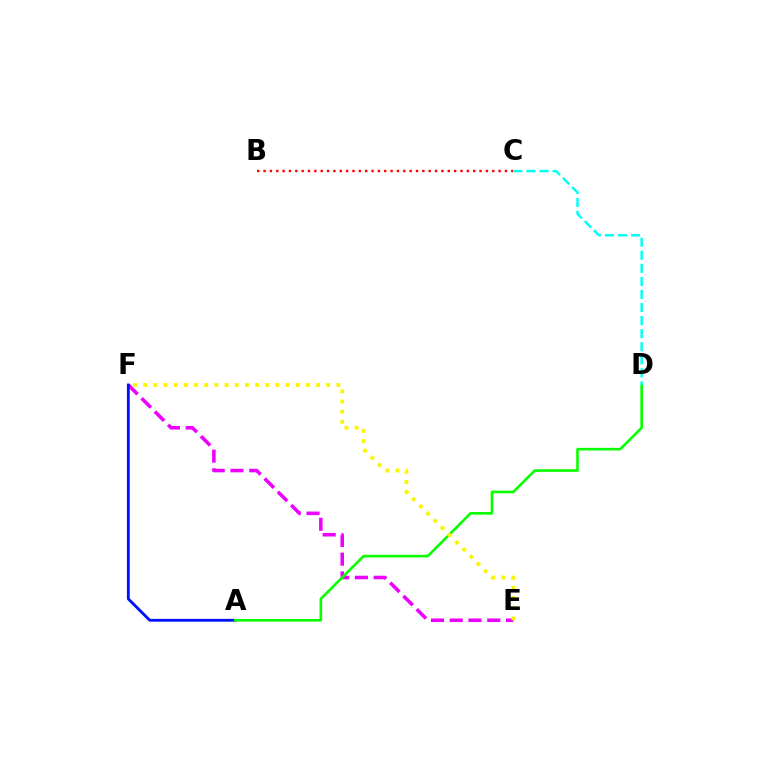{('E', 'F'): [{'color': '#ee00ff', 'line_style': 'dashed', 'thickness': 2.55}, {'color': '#fcf500', 'line_style': 'dotted', 'thickness': 2.76}], ('A', 'F'): [{'color': '#0010ff', 'line_style': 'solid', 'thickness': 2.04}], ('A', 'D'): [{'color': '#08ff00', 'line_style': 'solid', 'thickness': 1.89}], ('B', 'C'): [{'color': '#ff0000', 'line_style': 'dotted', 'thickness': 1.73}], ('C', 'D'): [{'color': '#00fff6', 'line_style': 'dashed', 'thickness': 1.77}]}